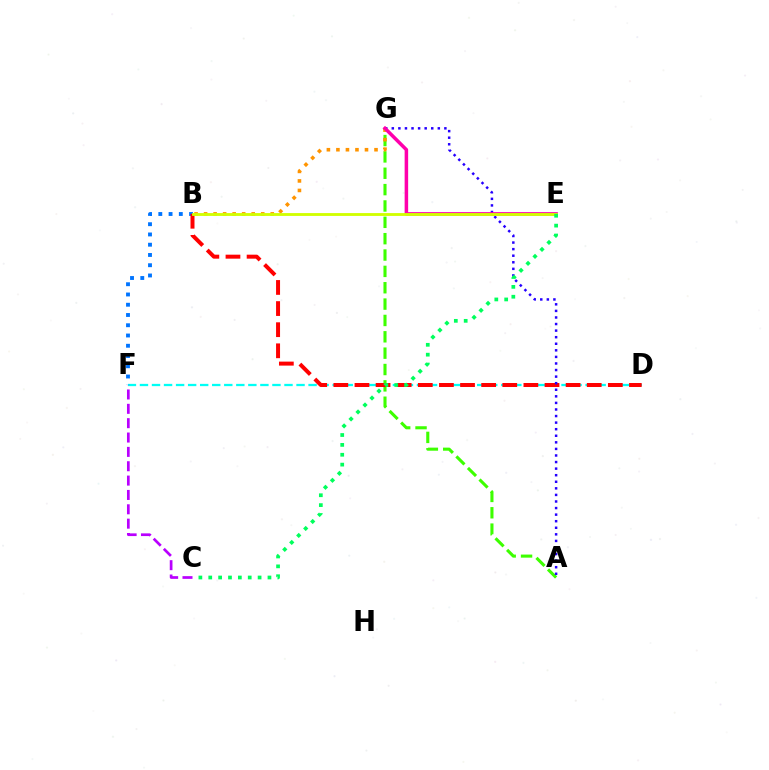{('D', 'F'): [{'color': '#00fff6', 'line_style': 'dashed', 'thickness': 1.64}], ('B', 'F'): [{'color': '#0074ff', 'line_style': 'dotted', 'thickness': 2.79}], ('A', 'G'): [{'color': '#3dff00', 'line_style': 'dashed', 'thickness': 2.22}, {'color': '#2500ff', 'line_style': 'dotted', 'thickness': 1.79}], ('B', 'D'): [{'color': '#ff0000', 'line_style': 'dashed', 'thickness': 2.87}], ('B', 'G'): [{'color': '#ff9400', 'line_style': 'dotted', 'thickness': 2.59}], ('C', 'F'): [{'color': '#b900ff', 'line_style': 'dashed', 'thickness': 1.95}], ('E', 'G'): [{'color': '#ff00ac', 'line_style': 'solid', 'thickness': 2.53}], ('B', 'E'): [{'color': '#d1ff00', 'line_style': 'solid', 'thickness': 2.05}], ('C', 'E'): [{'color': '#00ff5c', 'line_style': 'dotted', 'thickness': 2.68}]}